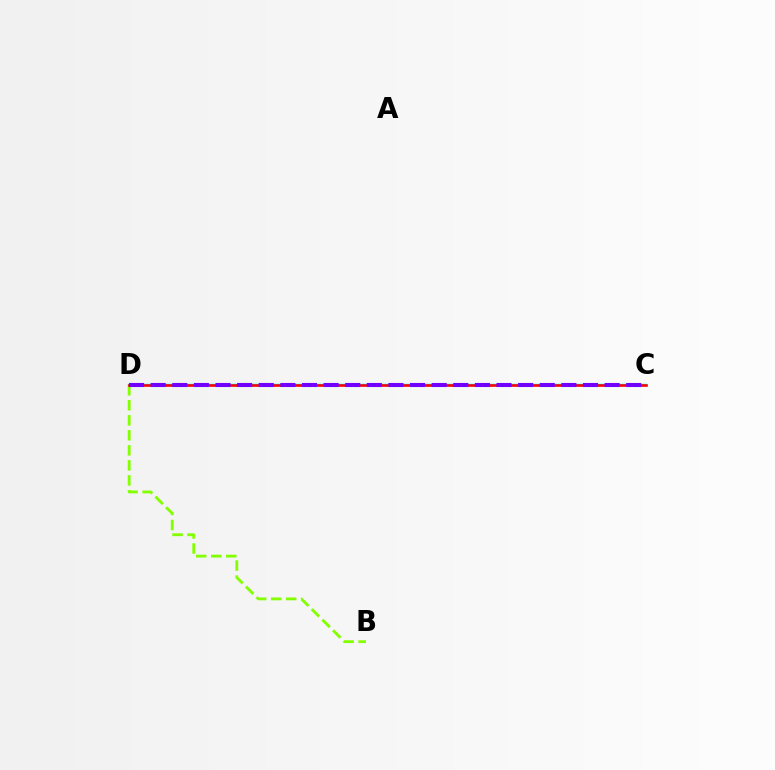{('C', 'D'): [{'color': '#00fff6', 'line_style': 'solid', 'thickness': 1.75}, {'color': '#ff0000', 'line_style': 'solid', 'thickness': 1.88}, {'color': '#7200ff', 'line_style': 'dashed', 'thickness': 2.94}], ('B', 'D'): [{'color': '#84ff00', 'line_style': 'dashed', 'thickness': 2.04}]}